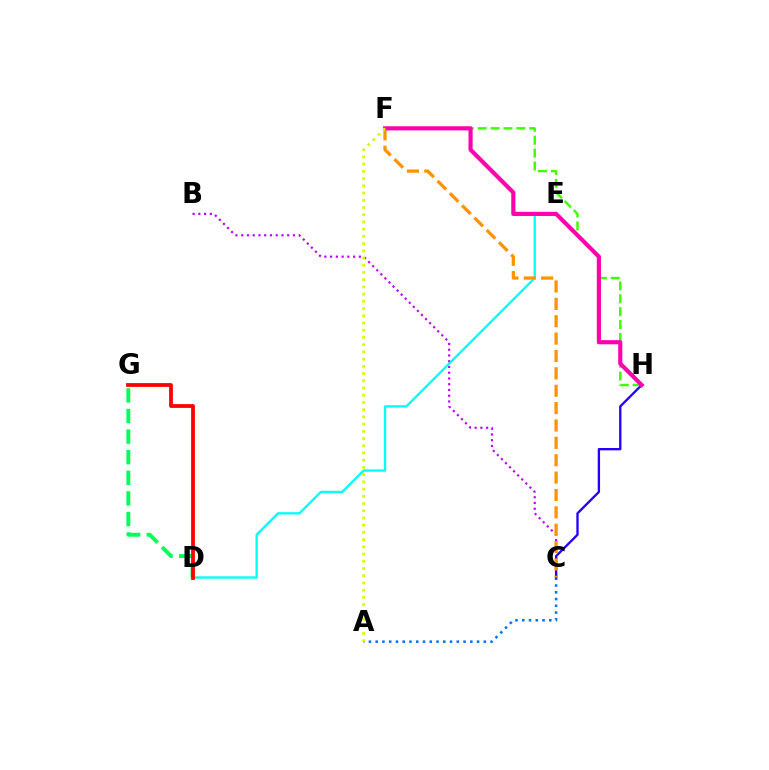{('A', 'C'): [{'color': '#0074ff', 'line_style': 'dotted', 'thickness': 1.84}], ('B', 'C'): [{'color': '#b900ff', 'line_style': 'dotted', 'thickness': 1.56}], ('C', 'H'): [{'color': '#2500ff', 'line_style': 'solid', 'thickness': 1.68}], ('D', 'G'): [{'color': '#00ff5c', 'line_style': 'dashed', 'thickness': 2.8}, {'color': '#ff0000', 'line_style': 'solid', 'thickness': 2.71}], ('D', 'E'): [{'color': '#00fff6', 'line_style': 'solid', 'thickness': 1.67}], ('F', 'H'): [{'color': '#3dff00', 'line_style': 'dashed', 'thickness': 1.75}, {'color': '#ff00ac', 'line_style': 'solid', 'thickness': 2.98}], ('C', 'F'): [{'color': '#ff9400', 'line_style': 'dashed', 'thickness': 2.36}], ('A', 'F'): [{'color': '#d1ff00', 'line_style': 'dotted', 'thickness': 1.96}]}